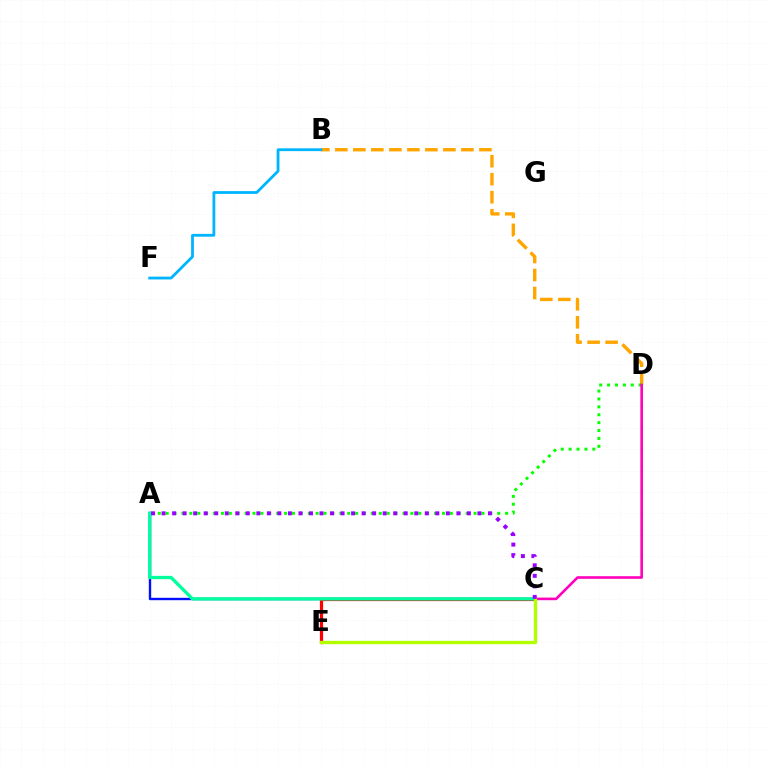{('A', 'C'): [{'color': '#0010ff', 'line_style': 'solid', 'thickness': 1.72}, {'color': '#00ff9d', 'line_style': 'solid', 'thickness': 2.38}, {'color': '#9b00ff', 'line_style': 'dotted', 'thickness': 2.86}], ('B', 'D'): [{'color': '#ffa500', 'line_style': 'dashed', 'thickness': 2.45}], ('C', 'E'): [{'color': '#ff0000', 'line_style': 'solid', 'thickness': 2.3}, {'color': '#b3ff00', 'line_style': 'solid', 'thickness': 2.4}], ('A', 'D'): [{'color': '#08ff00', 'line_style': 'dotted', 'thickness': 2.14}], ('C', 'D'): [{'color': '#ff00bd', 'line_style': 'solid', 'thickness': 1.88}], ('B', 'F'): [{'color': '#00b5ff', 'line_style': 'solid', 'thickness': 2.01}]}